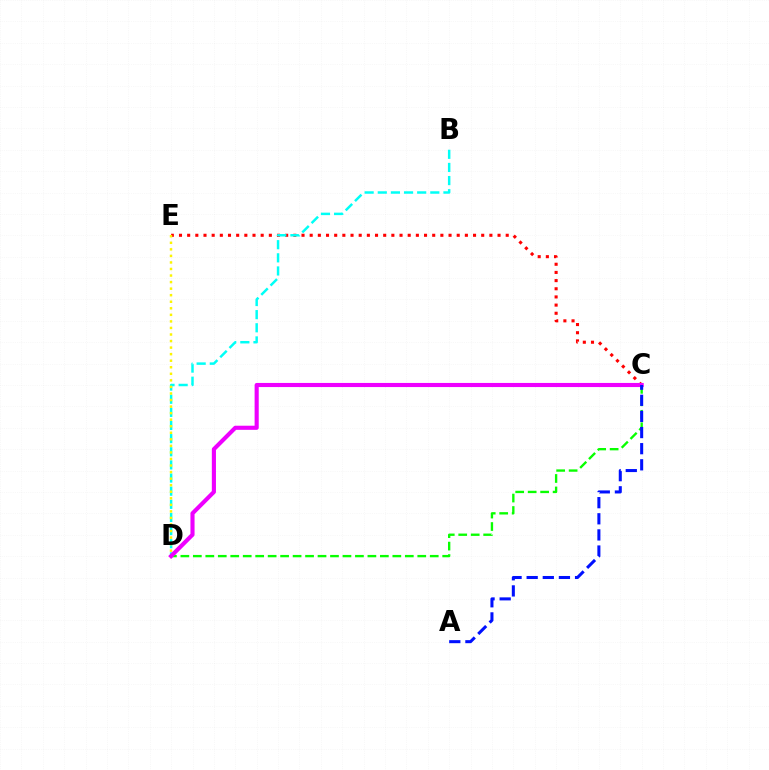{('C', 'D'): [{'color': '#08ff00', 'line_style': 'dashed', 'thickness': 1.69}, {'color': '#ee00ff', 'line_style': 'solid', 'thickness': 2.97}], ('C', 'E'): [{'color': '#ff0000', 'line_style': 'dotted', 'thickness': 2.22}], ('B', 'D'): [{'color': '#00fff6', 'line_style': 'dashed', 'thickness': 1.78}], ('D', 'E'): [{'color': '#fcf500', 'line_style': 'dotted', 'thickness': 1.78}], ('A', 'C'): [{'color': '#0010ff', 'line_style': 'dashed', 'thickness': 2.19}]}